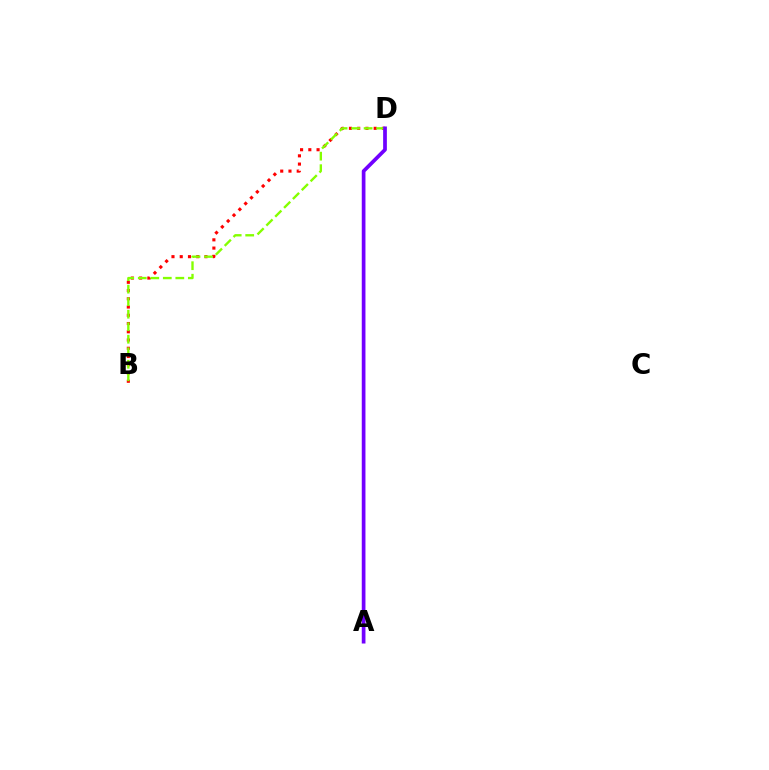{('B', 'D'): [{'color': '#ff0000', 'line_style': 'dotted', 'thickness': 2.24}, {'color': '#84ff00', 'line_style': 'dashed', 'thickness': 1.7}], ('A', 'D'): [{'color': '#00fff6', 'line_style': 'solid', 'thickness': 1.79}, {'color': '#7200ff', 'line_style': 'solid', 'thickness': 2.66}]}